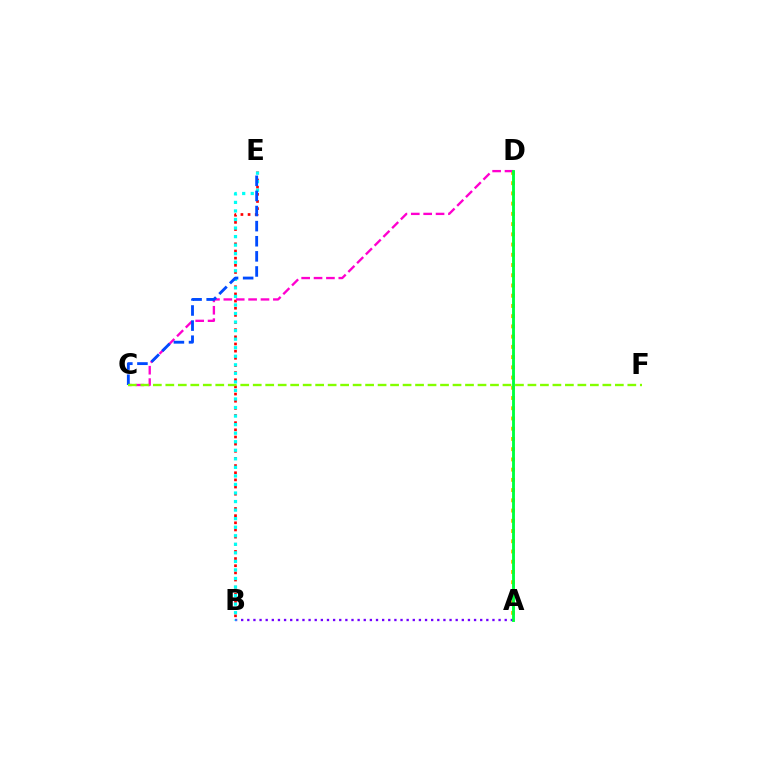{('A', 'D'): [{'color': '#ffbd00', 'line_style': 'dotted', 'thickness': 2.78}, {'color': '#00ff39', 'line_style': 'solid', 'thickness': 2.07}], ('B', 'E'): [{'color': '#ff0000', 'line_style': 'dotted', 'thickness': 1.94}, {'color': '#00fff6', 'line_style': 'dotted', 'thickness': 2.32}], ('A', 'B'): [{'color': '#7200ff', 'line_style': 'dotted', 'thickness': 1.67}], ('C', 'D'): [{'color': '#ff00cf', 'line_style': 'dashed', 'thickness': 1.68}], ('C', 'E'): [{'color': '#004bff', 'line_style': 'dashed', 'thickness': 2.05}], ('C', 'F'): [{'color': '#84ff00', 'line_style': 'dashed', 'thickness': 1.7}]}